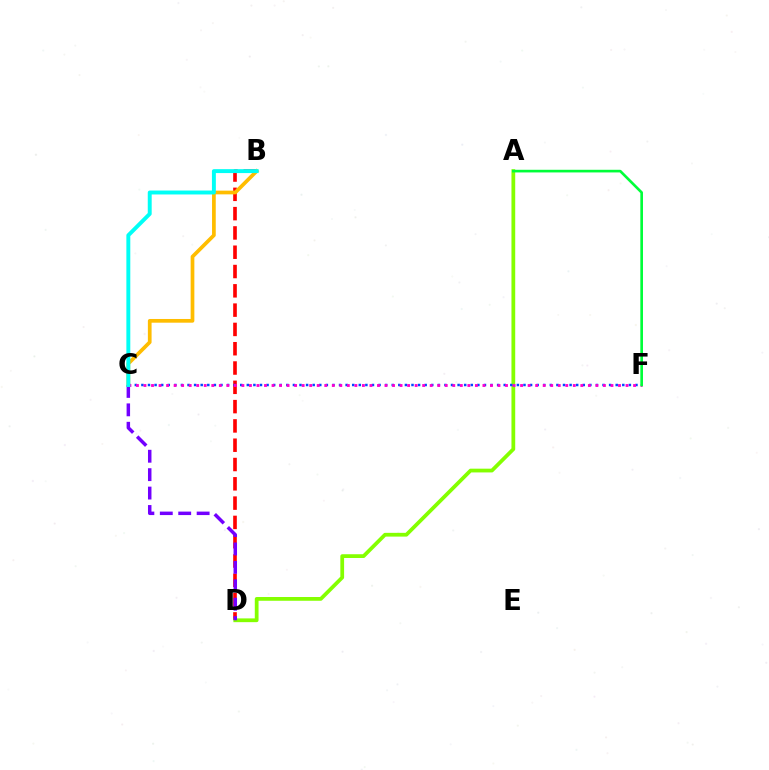{('B', 'D'): [{'color': '#ff0000', 'line_style': 'dashed', 'thickness': 2.62}], ('A', 'D'): [{'color': '#84ff00', 'line_style': 'solid', 'thickness': 2.71}], ('B', 'C'): [{'color': '#ffbd00', 'line_style': 'solid', 'thickness': 2.67}, {'color': '#00fff6', 'line_style': 'solid', 'thickness': 2.83}], ('C', 'D'): [{'color': '#7200ff', 'line_style': 'dashed', 'thickness': 2.5}], ('C', 'F'): [{'color': '#004bff', 'line_style': 'dotted', 'thickness': 1.79}, {'color': '#ff00cf', 'line_style': 'dotted', 'thickness': 2.05}], ('A', 'F'): [{'color': '#00ff39', 'line_style': 'solid', 'thickness': 1.91}]}